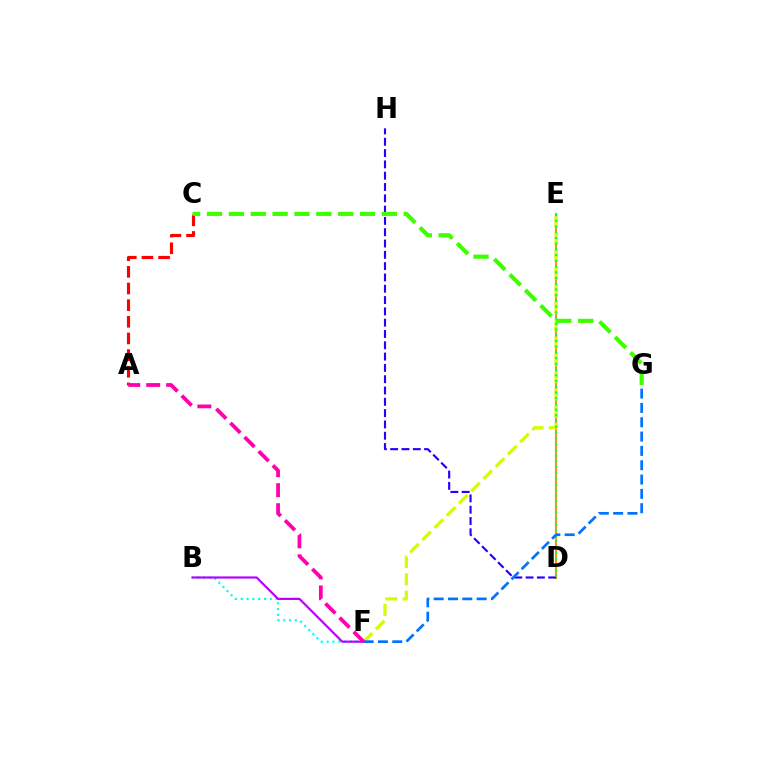{('D', 'E'): [{'color': '#ff9400', 'line_style': 'solid', 'thickness': 1.52}, {'color': '#00ff5c', 'line_style': 'dotted', 'thickness': 1.55}], ('E', 'F'): [{'color': '#d1ff00', 'line_style': 'dashed', 'thickness': 2.35}], ('A', 'C'): [{'color': '#ff0000', 'line_style': 'dashed', 'thickness': 2.26}], ('D', 'H'): [{'color': '#2500ff', 'line_style': 'dashed', 'thickness': 1.54}], ('C', 'G'): [{'color': '#3dff00', 'line_style': 'dashed', 'thickness': 2.97}], ('B', 'F'): [{'color': '#00fff6', 'line_style': 'dotted', 'thickness': 1.58}, {'color': '#b900ff', 'line_style': 'solid', 'thickness': 1.57}], ('F', 'G'): [{'color': '#0074ff', 'line_style': 'dashed', 'thickness': 1.95}], ('A', 'F'): [{'color': '#ff00ac', 'line_style': 'dashed', 'thickness': 2.72}]}